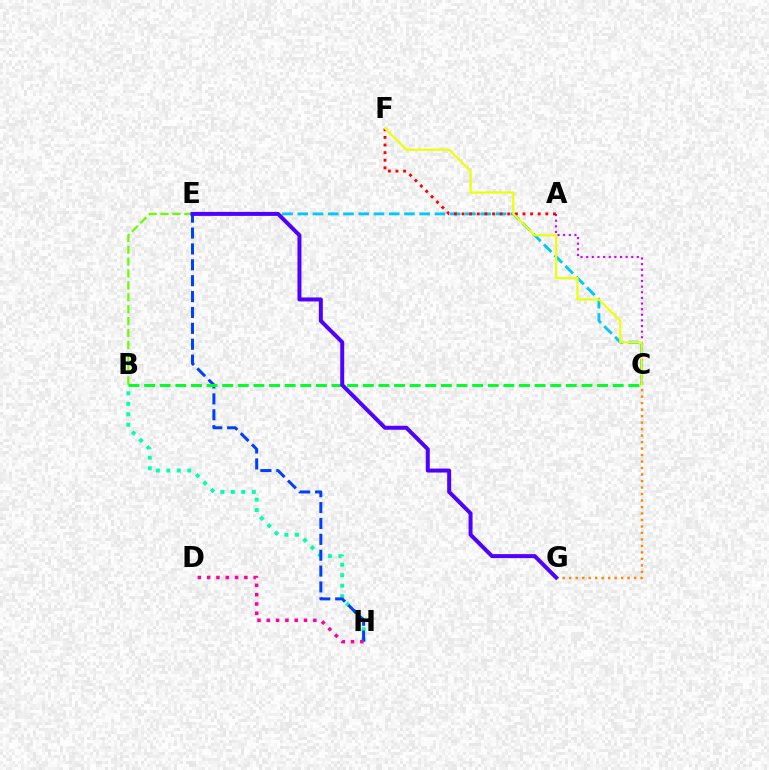{('C', 'E'): [{'color': '#00c7ff', 'line_style': 'dashed', 'thickness': 2.07}], ('A', 'C'): [{'color': '#d600ff', 'line_style': 'dotted', 'thickness': 1.53}], ('A', 'F'): [{'color': '#ff0000', 'line_style': 'dotted', 'thickness': 2.07}], ('B', 'E'): [{'color': '#66ff00', 'line_style': 'dashed', 'thickness': 1.62}], ('C', 'F'): [{'color': '#eeff00', 'line_style': 'solid', 'thickness': 1.56}], ('C', 'G'): [{'color': '#ff8800', 'line_style': 'dotted', 'thickness': 1.76}], ('B', 'H'): [{'color': '#00ffaf', 'line_style': 'dotted', 'thickness': 2.85}], ('E', 'H'): [{'color': '#003fff', 'line_style': 'dashed', 'thickness': 2.16}], ('D', 'H'): [{'color': '#ff00a0', 'line_style': 'dotted', 'thickness': 2.53}], ('B', 'C'): [{'color': '#00ff27', 'line_style': 'dashed', 'thickness': 2.12}], ('E', 'G'): [{'color': '#4f00ff', 'line_style': 'solid', 'thickness': 2.87}]}